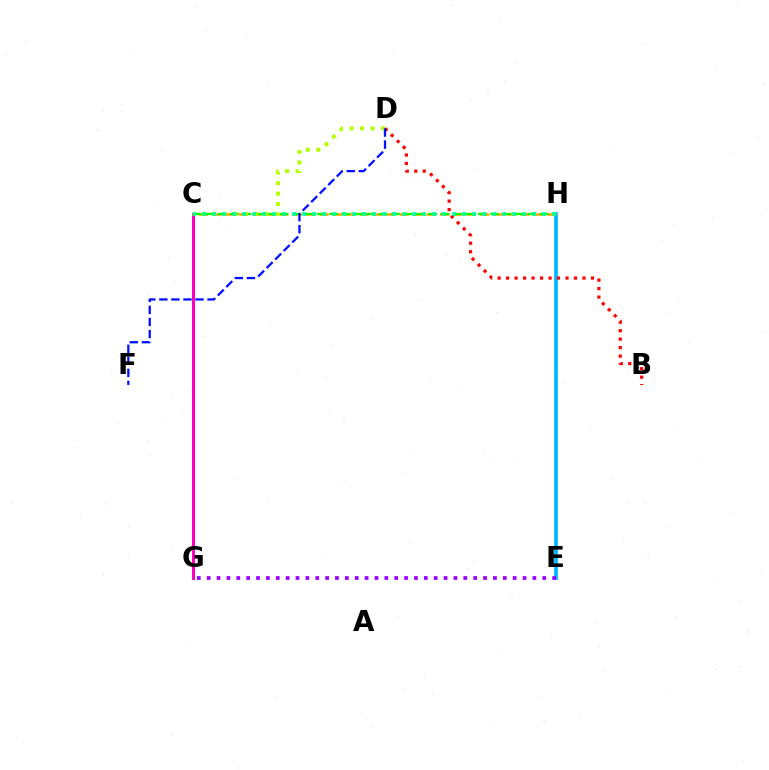{('E', 'H'): [{'color': '#00b5ff', 'line_style': 'solid', 'thickness': 2.65}], ('C', 'H'): [{'color': '#ffa500', 'line_style': 'dashed', 'thickness': 1.82}, {'color': '#08ff00', 'line_style': 'dashed', 'thickness': 1.68}, {'color': '#00ff9d', 'line_style': 'dotted', 'thickness': 2.72}], ('B', 'D'): [{'color': '#ff0000', 'line_style': 'dotted', 'thickness': 2.31}], ('C', 'G'): [{'color': '#ff00bd', 'line_style': 'solid', 'thickness': 2.15}], ('C', 'D'): [{'color': '#b3ff00', 'line_style': 'dotted', 'thickness': 2.86}], ('E', 'G'): [{'color': '#9b00ff', 'line_style': 'dotted', 'thickness': 2.68}], ('D', 'F'): [{'color': '#0010ff', 'line_style': 'dashed', 'thickness': 1.64}]}